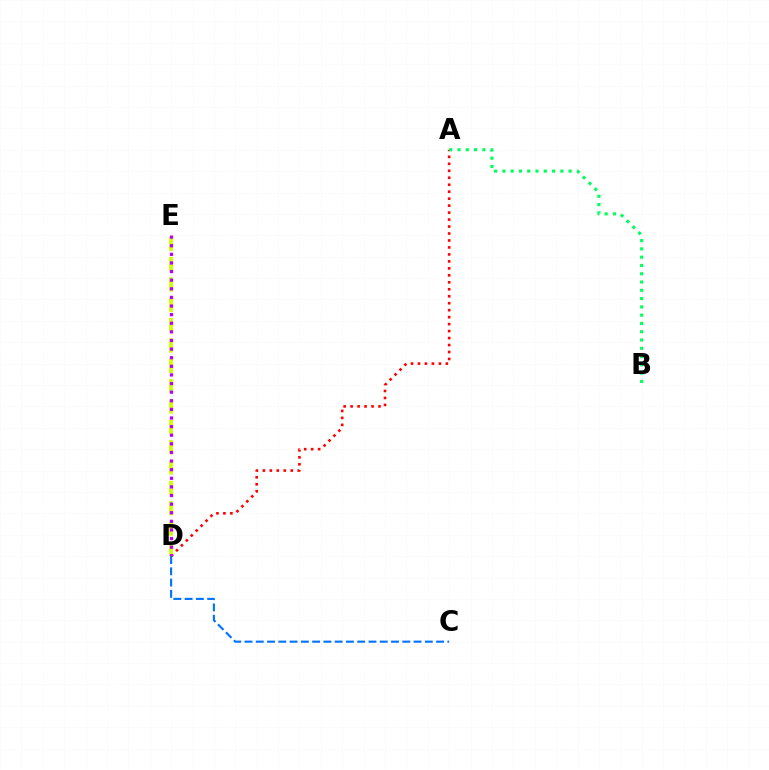{('A', 'D'): [{'color': '#ff0000', 'line_style': 'dotted', 'thickness': 1.89}], ('A', 'B'): [{'color': '#00ff5c', 'line_style': 'dotted', 'thickness': 2.25}], ('D', 'E'): [{'color': '#d1ff00', 'line_style': 'dashed', 'thickness': 2.76}, {'color': '#b900ff', 'line_style': 'dotted', 'thickness': 2.34}], ('C', 'D'): [{'color': '#0074ff', 'line_style': 'dashed', 'thickness': 1.53}]}